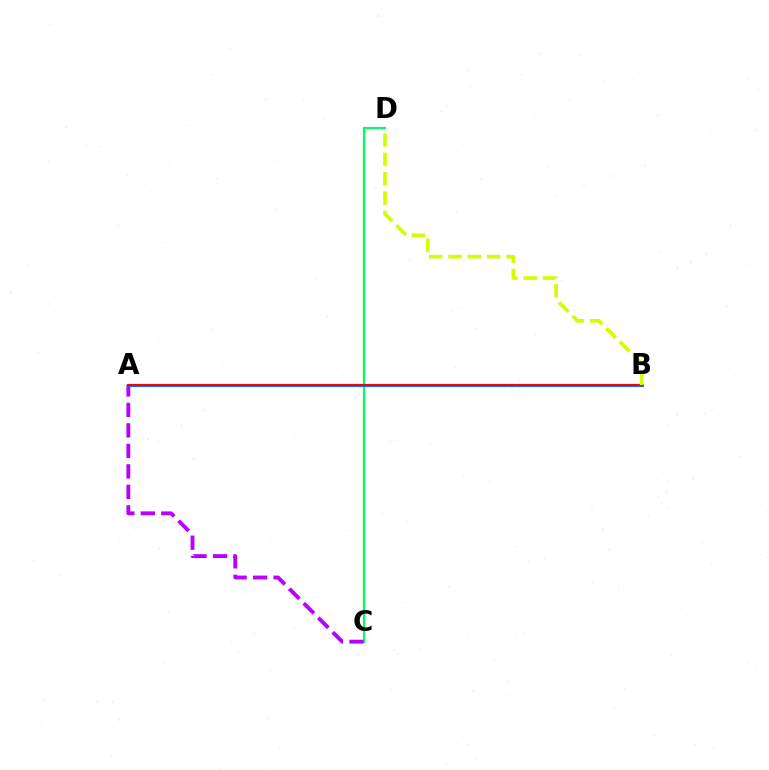{('C', 'D'): [{'color': '#00ff5c', 'line_style': 'solid', 'thickness': 1.59}], ('A', 'C'): [{'color': '#b900ff', 'line_style': 'dashed', 'thickness': 2.78}], ('A', 'B'): [{'color': '#0074ff', 'line_style': 'solid', 'thickness': 2.12}, {'color': '#ff0000', 'line_style': 'solid', 'thickness': 1.55}], ('B', 'D'): [{'color': '#d1ff00', 'line_style': 'dashed', 'thickness': 2.63}]}